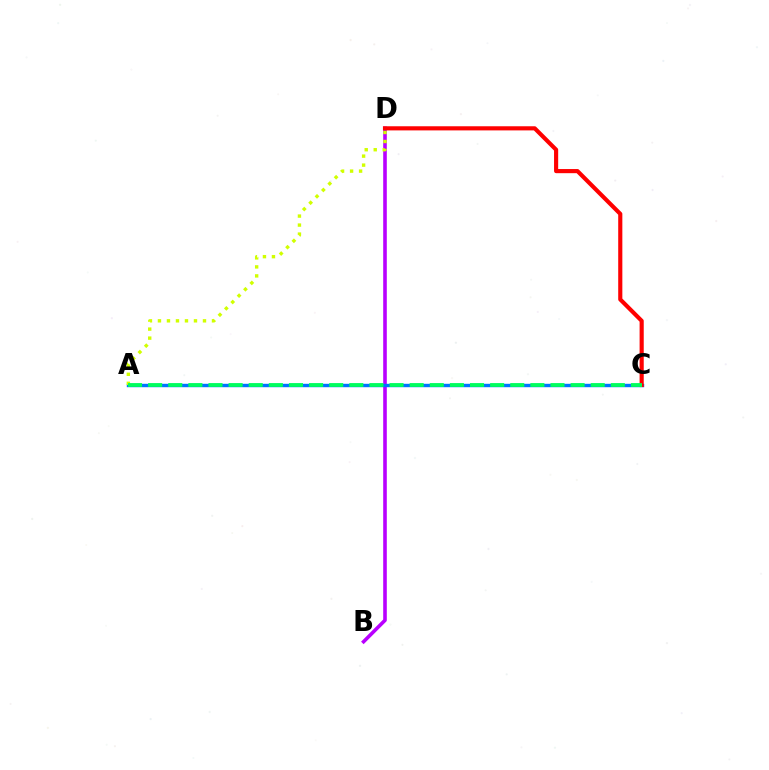{('B', 'D'): [{'color': '#b900ff', 'line_style': 'solid', 'thickness': 2.59}], ('A', 'C'): [{'color': '#0074ff', 'line_style': 'solid', 'thickness': 2.46}, {'color': '#00ff5c', 'line_style': 'dashed', 'thickness': 2.73}], ('A', 'D'): [{'color': '#d1ff00', 'line_style': 'dotted', 'thickness': 2.45}], ('C', 'D'): [{'color': '#ff0000', 'line_style': 'solid', 'thickness': 2.98}]}